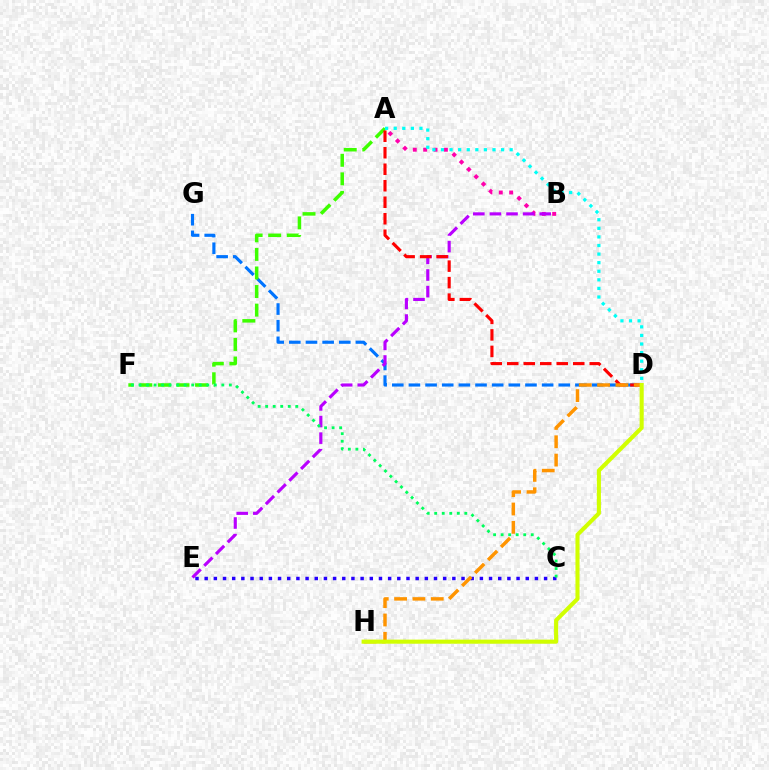{('A', 'B'): [{'color': '#ff00ac', 'line_style': 'dotted', 'thickness': 2.82}], ('D', 'G'): [{'color': '#0074ff', 'line_style': 'dashed', 'thickness': 2.26}], ('B', 'E'): [{'color': '#b900ff', 'line_style': 'dashed', 'thickness': 2.26}], ('A', 'F'): [{'color': '#3dff00', 'line_style': 'dashed', 'thickness': 2.52}], ('C', 'E'): [{'color': '#2500ff', 'line_style': 'dotted', 'thickness': 2.49}], ('A', 'D'): [{'color': '#ff0000', 'line_style': 'dashed', 'thickness': 2.24}, {'color': '#00fff6', 'line_style': 'dotted', 'thickness': 2.33}], ('C', 'F'): [{'color': '#00ff5c', 'line_style': 'dotted', 'thickness': 2.05}], ('D', 'H'): [{'color': '#ff9400', 'line_style': 'dashed', 'thickness': 2.49}, {'color': '#d1ff00', 'line_style': 'solid', 'thickness': 2.94}]}